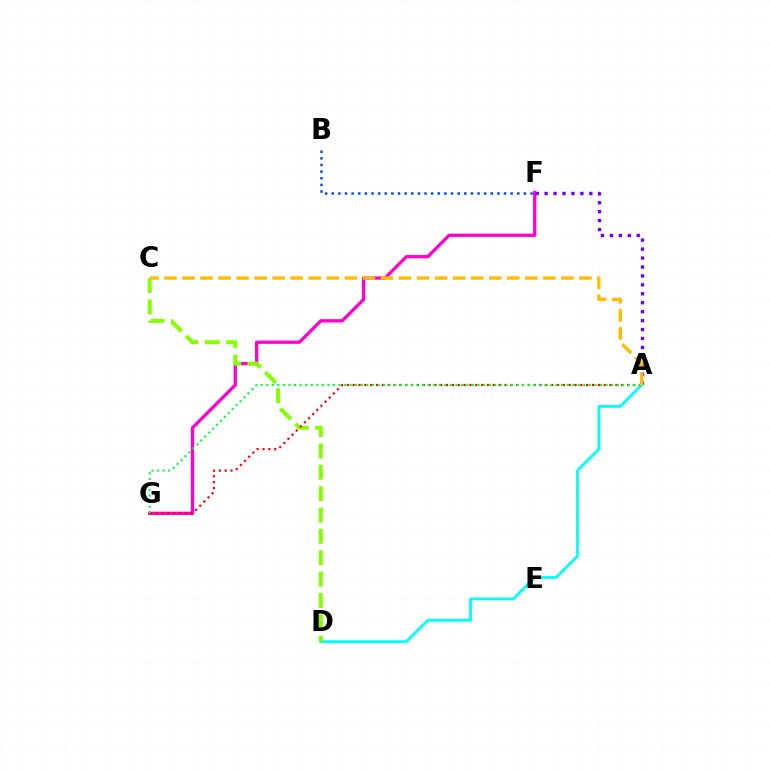{('A', 'D'): [{'color': '#00fff6', 'line_style': 'solid', 'thickness': 2.02}], ('F', 'G'): [{'color': '#ff00cf', 'line_style': 'solid', 'thickness': 2.37}], ('C', 'D'): [{'color': '#84ff00', 'line_style': 'dashed', 'thickness': 2.9}], ('A', 'G'): [{'color': '#ff0000', 'line_style': 'dotted', 'thickness': 1.59}, {'color': '#00ff39', 'line_style': 'dotted', 'thickness': 1.51}], ('B', 'F'): [{'color': '#004bff', 'line_style': 'dotted', 'thickness': 1.8}], ('A', 'F'): [{'color': '#7200ff', 'line_style': 'dotted', 'thickness': 2.43}], ('A', 'C'): [{'color': '#ffbd00', 'line_style': 'dashed', 'thickness': 2.45}]}